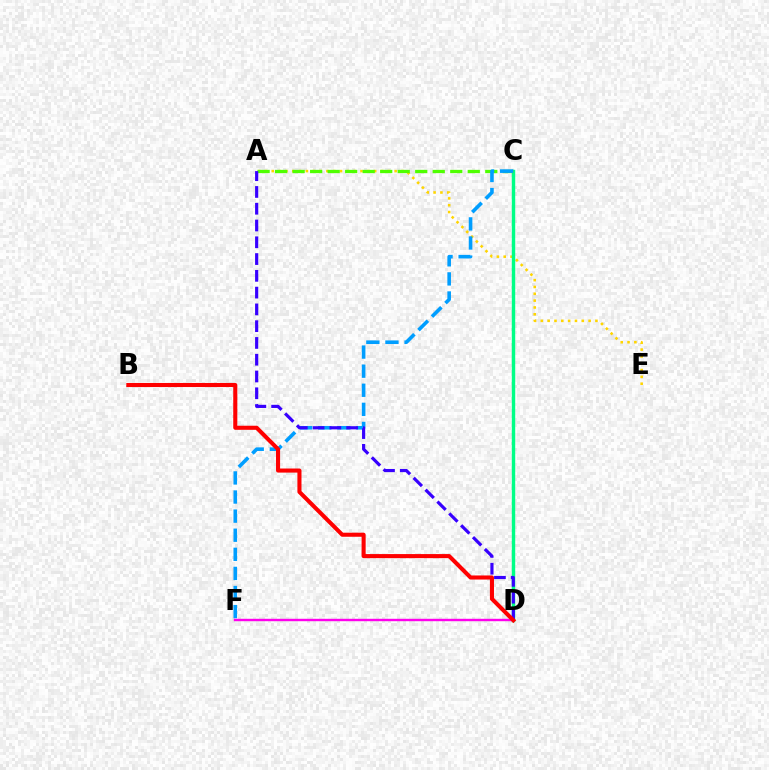{('A', 'E'): [{'color': '#ffd500', 'line_style': 'dotted', 'thickness': 1.85}], ('C', 'D'): [{'color': '#00ff86', 'line_style': 'solid', 'thickness': 2.47}], ('A', 'C'): [{'color': '#4fff00', 'line_style': 'dashed', 'thickness': 2.38}], ('C', 'F'): [{'color': '#009eff', 'line_style': 'dashed', 'thickness': 2.59}], ('D', 'F'): [{'color': '#ff00ed', 'line_style': 'solid', 'thickness': 1.74}], ('A', 'D'): [{'color': '#3700ff', 'line_style': 'dashed', 'thickness': 2.28}], ('B', 'D'): [{'color': '#ff0000', 'line_style': 'solid', 'thickness': 2.94}]}